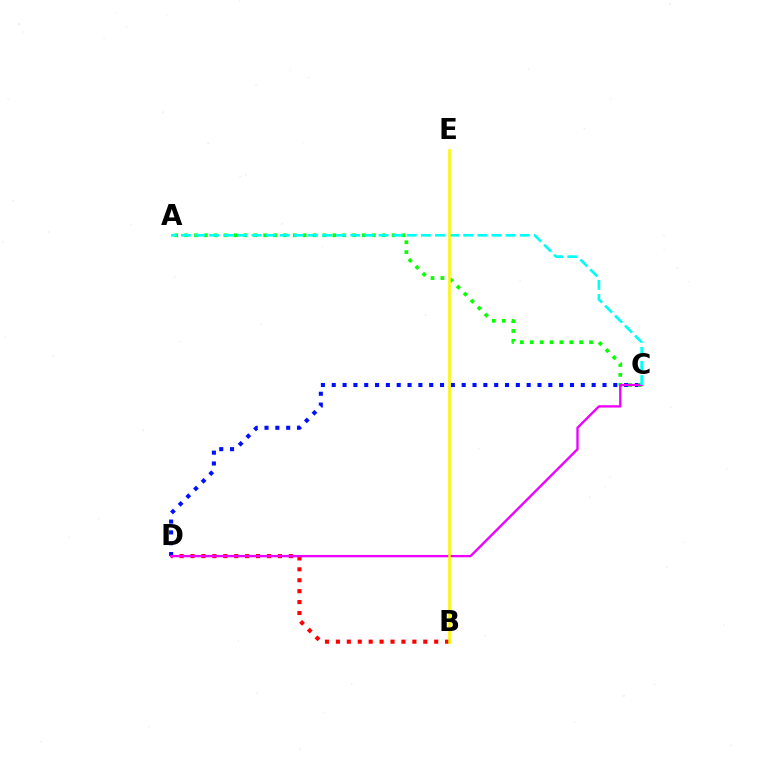{('B', 'D'): [{'color': '#ff0000', 'line_style': 'dotted', 'thickness': 2.97}], ('C', 'D'): [{'color': '#0010ff', 'line_style': 'dotted', 'thickness': 2.94}, {'color': '#ee00ff', 'line_style': 'solid', 'thickness': 1.68}], ('A', 'C'): [{'color': '#08ff00', 'line_style': 'dotted', 'thickness': 2.68}, {'color': '#00fff6', 'line_style': 'dashed', 'thickness': 1.92}], ('B', 'E'): [{'color': '#fcf500', 'line_style': 'solid', 'thickness': 1.85}]}